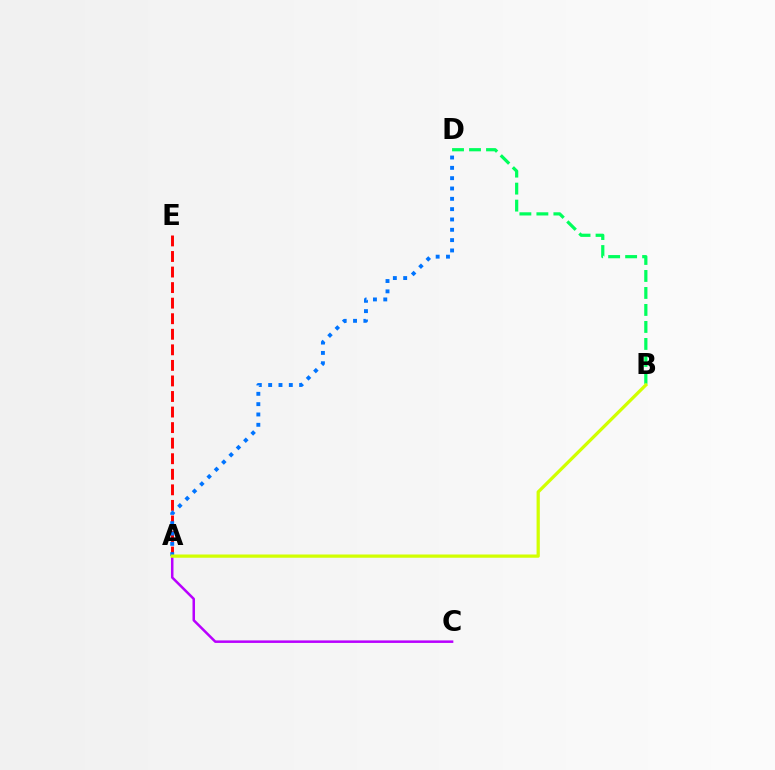{('A', 'E'): [{'color': '#ff0000', 'line_style': 'dashed', 'thickness': 2.11}], ('B', 'D'): [{'color': '#00ff5c', 'line_style': 'dashed', 'thickness': 2.31}], ('A', 'C'): [{'color': '#b900ff', 'line_style': 'solid', 'thickness': 1.81}], ('A', 'D'): [{'color': '#0074ff', 'line_style': 'dotted', 'thickness': 2.81}], ('A', 'B'): [{'color': '#d1ff00', 'line_style': 'solid', 'thickness': 2.34}]}